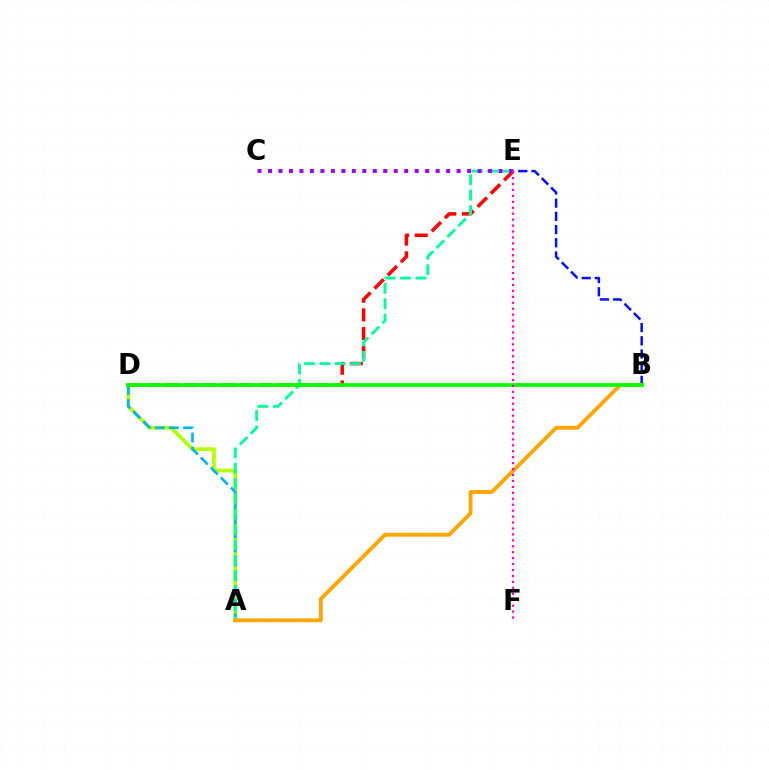{('D', 'E'): [{'color': '#ff0000', 'line_style': 'dashed', 'thickness': 2.54}], ('A', 'D'): [{'color': '#b3ff00', 'line_style': 'solid', 'thickness': 2.72}, {'color': '#00b5ff', 'line_style': 'dashed', 'thickness': 1.93}], ('B', 'E'): [{'color': '#0010ff', 'line_style': 'dashed', 'thickness': 1.79}], ('A', 'E'): [{'color': '#00ff9d', 'line_style': 'dashed', 'thickness': 2.09}], ('A', 'B'): [{'color': '#ffa500', 'line_style': 'solid', 'thickness': 2.77}], ('C', 'E'): [{'color': '#9b00ff', 'line_style': 'dotted', 'thickness': 2.85}], ('B', 'D'): [{'color': '#08ff00', 'line_style': 'solid', 'thickness': 2.69}], ('E', 'F'): [{'color': '#ff00bd', 'line_style': 'dotted', 'thickness': 1.61}]}